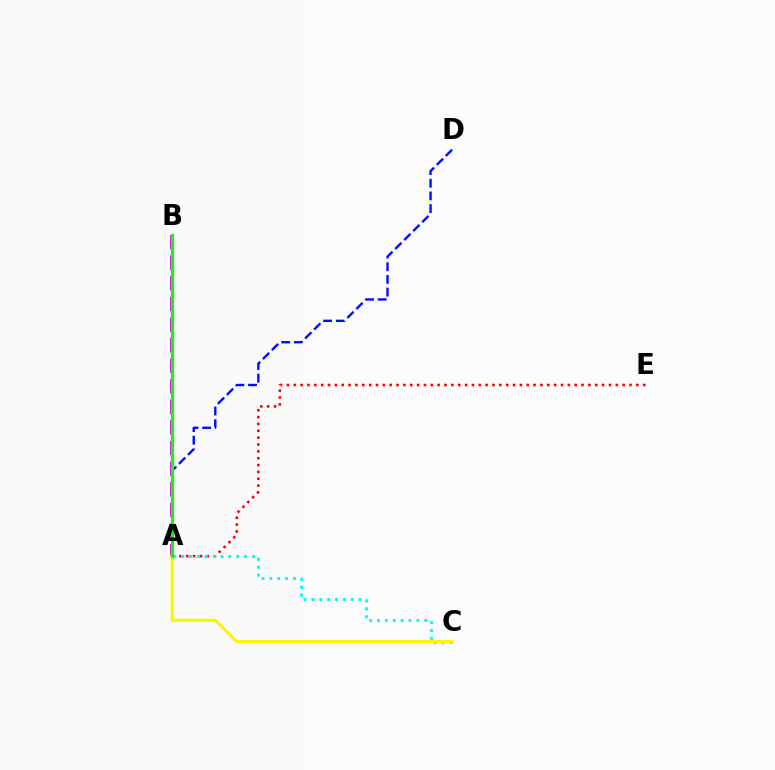{('A', 'E'): [{'color': '#ff0000', 'line_style': 'dotted', 'thickness': 1.86}], ('A', 'B'): [{'color': '#ee00ff', 'line_style': 'dashed', 'thickness': 2.8}, {'color': '#08ff00', 'line_style': 'solid', 'thickness': 2.26}], ('A', 'C'): [{'color': '#00fff6', 'line_style': 'dotted', 'thickness': 2.14}, {'color': '#fcf500', 'line_style': 'solid', 'thickness': 2.29}], ('A', 'D'): [{'color': '#0010ff', 'line_style': 'dashed', 'thickness': 1.72}]}